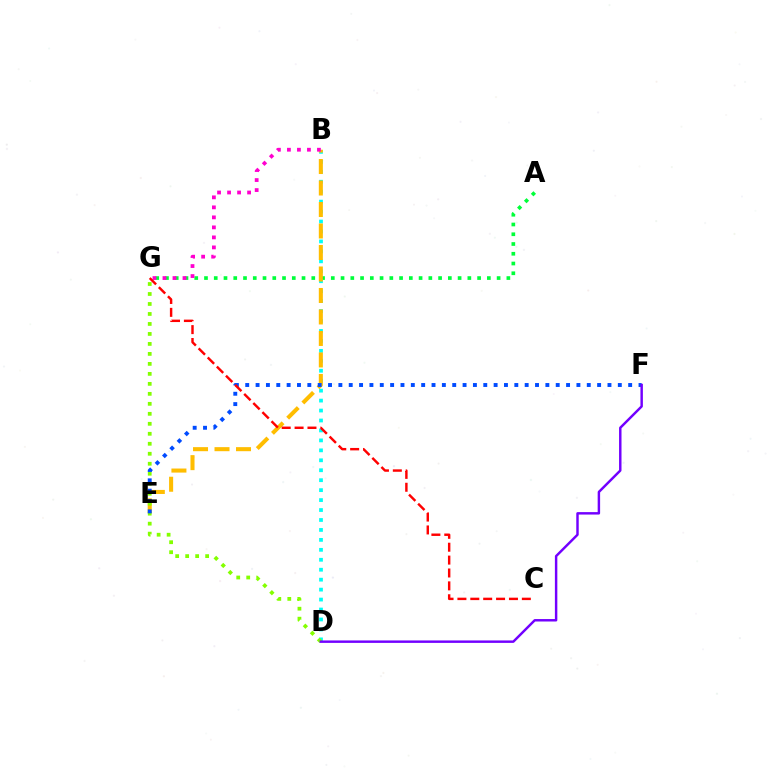{('A', 'G'): [{'color': '#00ff39', 'line_style': 'dotted', 'thickness': 2.65}], ('B', 'D'): [{'color': '#00fff6', 'line_style': 'dotted', 'thickness': 2.7}], ('B', 'E'): [{'color': '#ffbd00', 'line_style': 'dashed', 'thickness': 2.92}], ('D', 'G'): [{'color': '#84ff00', 'line_style': 'dotted', 'thickness': 2.71}], ('B', 'G'): [{'color': '#ff00cf', 'line_style': 'dotted', 'thickness': 2.72}], ('E', 'F'): [{'color': '#004bff', 'line_style': 'dotted', 'thickness': 2.81}], ('D', 'F'): [{'color': '#7200ff', 'line_style': 'solid', 'thickness': 1.76}], ('C', 'G'): [{'color': '#ff0000', 'line_style': 'dashed', 'thickness': 1.75}]}